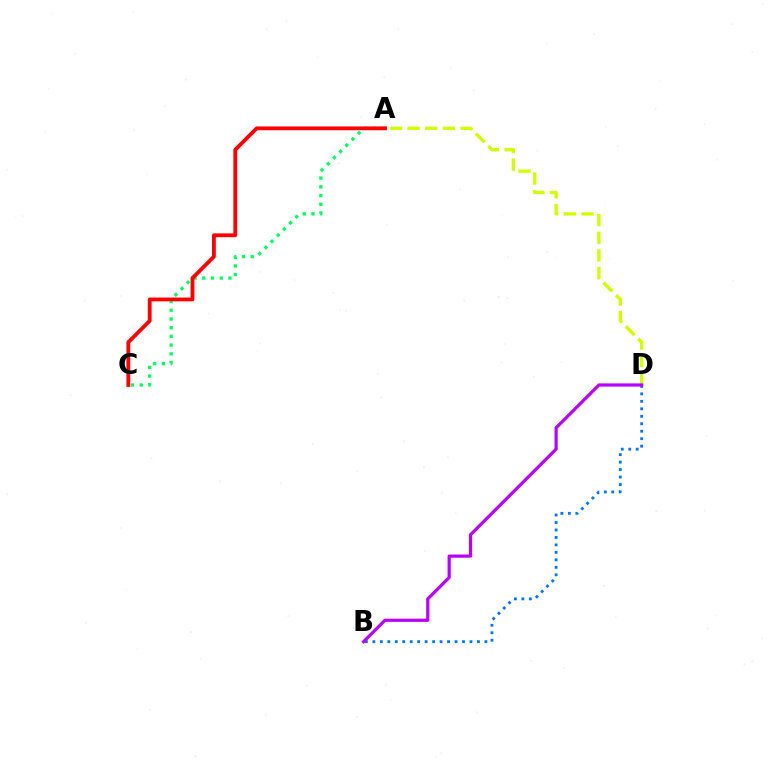{('A', 'C'): [{'color': '#00ff5c', 'line_style': 'dotted', 'thickness': 2.37}, {'color': '#ff0000', 'line_style': 'solid', 'thickness': 2.75}], ('A', 'D'): [{'color': '#d1ff00', 'line_style': 'dashed', 'thickness': 2.4}], ('B', 'D'): [{'color': '#0074ff', 'line_style': 'dotted', 'thickness': 2.03}, {'color': '#b900ff', 'line_style': 'solid', 'thickness': 2.3}]}